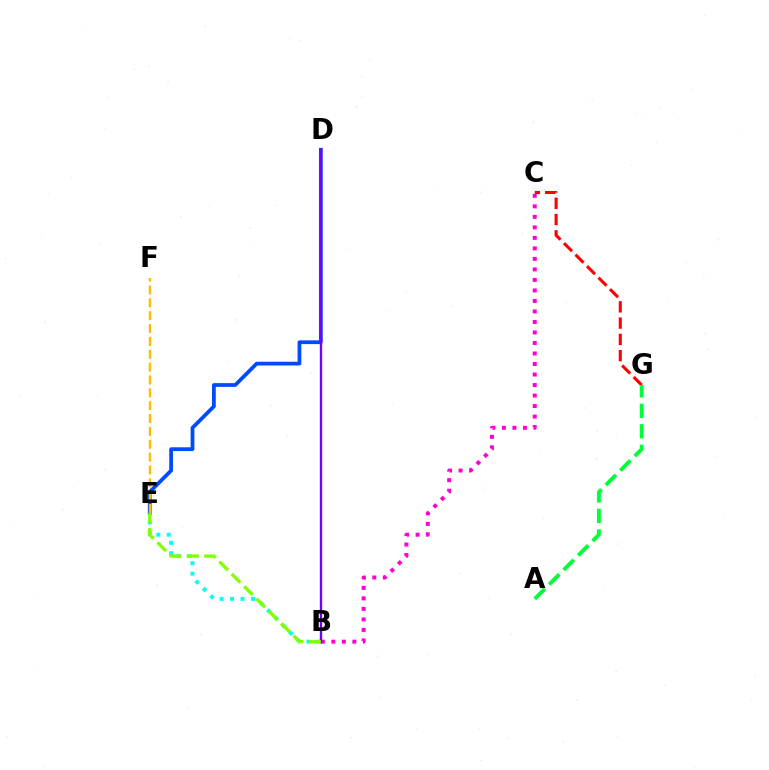{('C', 'G'): [{'color': '#ff0000', 'line_style': 'dashed', 'thickness': 2.21}], ('A', 'G'): [{'color': '#00ff39', 'line_style': 'dashed', 'thickness': 2.78}], ('B', 'C'): [{'color': '#ff00cf', 'line_style': 'dotted', 'thickness': 2.86}], ('D', 'E'): [{'color': '#004bff', 'line_style': 'solid', 'thickness': 2.7}], ('B', 'E'): [{'color': '#00fff6', 'line_style': 'dotted', 'thickness': 2.84}, {'color': '#84ff00', 'line_style': 'dashed', 'thickness': 2.38}], ('B', 'D'): [{'color': '#7200ff', 'line_style': 'solid', 'thickness': 1.71}], ('E', 'F'): [{'color': '#ffbd00', 'line_style': 'dashed', 'thickness': 1.75}]}